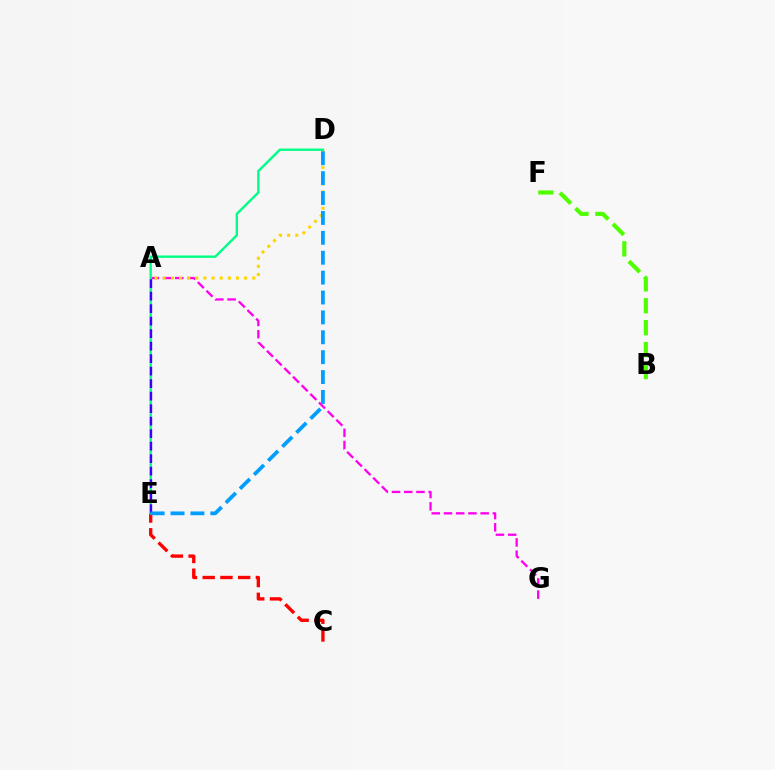{('A', 'G'): [{'color': '#ff00ed', 'line_style': 'dashed', 'thickness': 1.66}], ('B', 'F'): [{'color': '#4fff00', 'line_style': 'dashed', 'thickness': 2.98}], ('A', 'D'): [{'color': '#ffd500', 'line_style': 'dotted', 'thickness': 2.21}], ('C', 'E'): [{'color': '#ff0000', 'line_style': 'dashed', 'thickness': 2.41}], ('D', 'E'): [{'color': '#00ff86', 'line_style': 'solid', 'thickness': 1.72}, {'color': '#009eff', 'line_style': 'dashed', 'thickness': 2.7}], ('A', 'E'): [{'color': '#3700ff', 'line_style': 'dashed', 'thickness': 1.7}]}